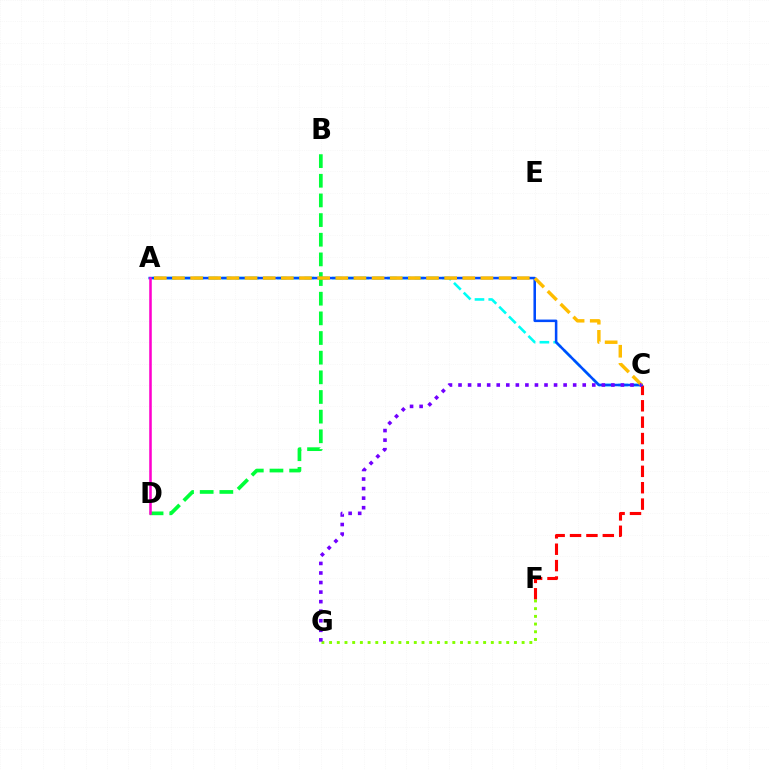{('A', 'C'): [{'color': '#00fff6', 'line_style': 'dashed', 'thickness': 1.87}, {'color': '#004bff', 'line_style': 'solid', 'thickness': 1.83}, {'color': '#ffbd00', 'line_style': 'dashed', 'thickness': 2.47}], ('B', 'D'): [{'color': '#00ff39', 'line_style': 'dashed', 'thickness': 2.67}], ('C', 'F'): [{'color': '#ff0000', 'line_style': 'dashed', 'thickness': 2.23}], ('A', 'D'): [{'color': '#ff00cf', 'line_style': 'solid', 'thickness': 1.84}], ('F', 'G'): [{'color': '#84ff00', 'line_style': 'dotted', 'thickness': 2.09}], ('C', 'G'): [{'color': '#7200ff', 'line_style': 'dotted', 'thickness': 2.6}]}